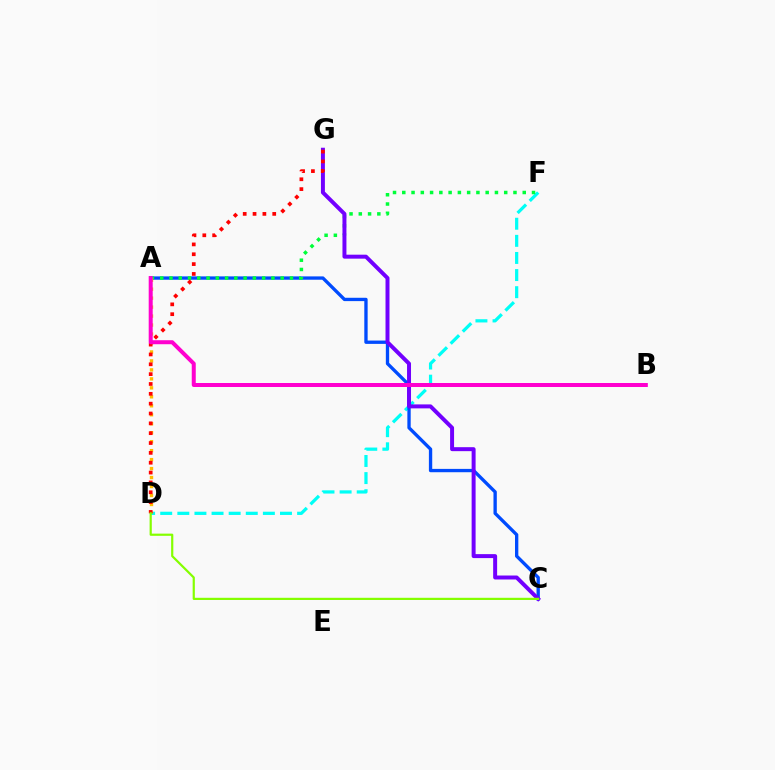{('D', 'F'): [{'color': '#00fff6', 'line_style': 'dashed', 'thickness': 2.32}], ('A', 'C'): [{'color': '#004bff', 'line_style': 'solid', 'thickness': 2.4}], ('A', 'F'): [{'color': '#00ff39', 'line_style': 'dotted', 'thickness': 2.52}], ('A', 'D'): [{'color': '#ffbd00', 'line_style': 'dotted', 'thickness': 2.44}], ('C', 'G'): [{'color': '#7200ff', 'line_style': 'solid', 'thickness': 2.86}], ('D', 'G'): [{'color': '#ff0000', 'line_style': 'dotted', 'thickness': 2.67}], ('C', 'D'): [{'color': '#84ff00', 'line_style': 'solid', 'thickness': 1.58}], ('A', 'B'): [{'color': '#ff00cf', 'line_style': 'solid', 'thickness': 2.88}]}